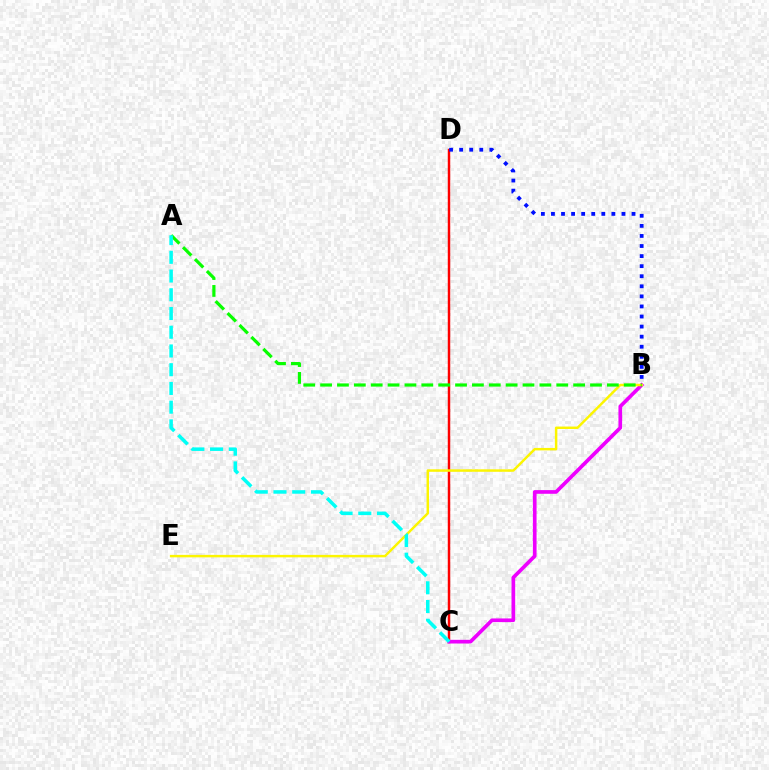{('C', 'D'): [{'color': '#ff0000', 'line_style': 'solid', 'thickness': 1.77}], ('B', 'C'): [{'color': '#ee00ff', 'line_style': 'solid', 'thickness': 2.65}], ('B', 'E'): [{'color': '#fcf500', 'line_style': 'solid', 'thickness': 1.78}], ('A', 'B'): [{'color': '#08ff00', 'line_style': 'dashed', 'thickness': 2.29}], ('B', 'D'): [{'color': '#0010ff', 'line_style': 'dotted', 'thickness': 2.74}], ('A', 'C'): [{'color': '#00fff6', 'line_style': 'dashed', 'thickness': 2.54}]}